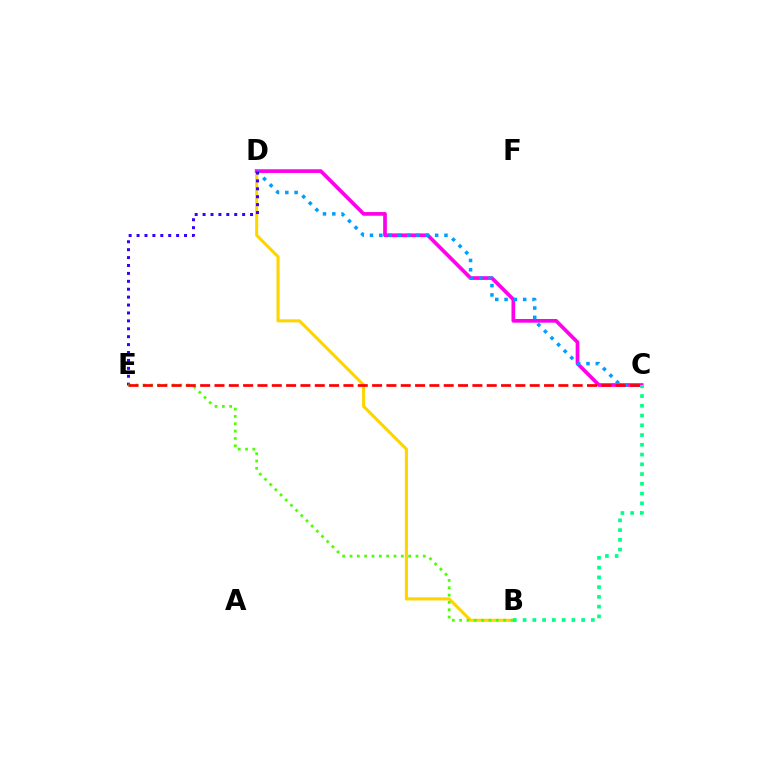{('B', 'D'): [{'color': '#ffd500', 'line_style': 'solid', 'thickness': 2.22}], ('C', 'D'): [{'color': '#ff00ed', 'line_style': 'solid', 'thickness': 2.66}, {'color': '#009eff', 'line_style': 'dotted', 'thickness': 2.53}], ('D', 'E'): [{'color': '#3700ff', 'line_style': 'dotted', 'thickness': 2.15}], ('B', 'E'): [{'color': '#4fff00', 'line_style': 'dotted', 'thickness': 1.99}], ('C', 'E'): [{'color': '#ff0000', 'line_style': 'dashed', 'thickness': 1.95}], ('B', 'C'): [{'color': '#00ff86', 'line_style': 'dotted', 'thickness': 2.65}]}